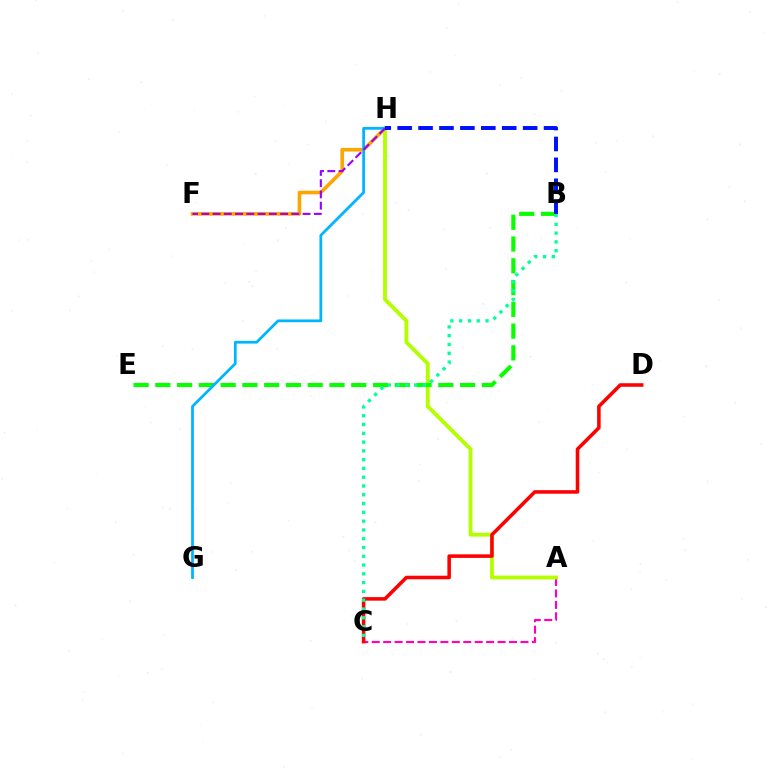{('A', 'C'): [{'color': '#ff00bd', 'line_style': 'dashed', 'thickness': 1.55}], ('A', 'H'): [{'color': '#b3ff00', 'line_style': 'solid', 'thickness': 2.75}], ('B', 'E'): [{'color': '#08ff00', 'line_style': 'dashed', 'thickness': 2.96}], ('F', 'H'): [{'color': '#ffa500', 'line_style': 'solid', 'thickness': 2.61}, {'color': '#9b00ff', 'line_style': 'dashed', 'thickness': 1.53}], ('C', 'D'): [{'color': '#ff0000', 'line_style': 'solid', 'thickness': 2.56}], ('B', 'C'): [{'color': '#00ff9d', 'line_style': 'dotted', 'thickness': 2.39}], ('G', 'H'): [{'color': '#00b5ff', 'line_style': 'solid', 'thickness': 1.99}], ('B', 'H'): [{'color': '#0010ff', 'line_style': 'dashed', 'thickness': 2.84}]}